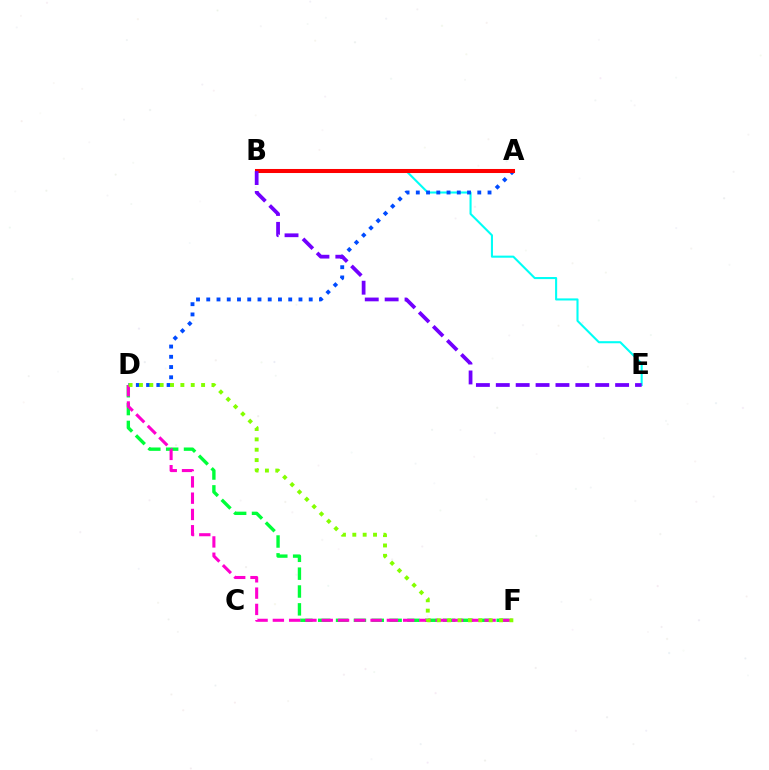{('D', 'F'): [{'color': '#00ff39', 'line_style': 'dashed', 'thickness': 2.42}, {'color': '#ff00cf', 'line_style': 'dashed', 'thickness': 2.21}, {'color': '#84ff00', 'line_style': 'dotted', 'thickness': 2.81}], ('B', 'E'): [{'color': '#00fff6', 'line_style': 'solid', 'thickness': 1.51}, {'color': '#7200ff', 'line_style': 'dashed', 'thickness': 2.7}], ('A', 'D'): [{'color': '#004bff', 'line_style': 'dotted', 'thickness': 2.78}], ('A', 'B'): [{'color': '#ffbd00', 'line_style': 'dotted', 'thickness': 1.85}, {'color': '#ff0000', 'line_style': 'solid', 'thickness': 2.91}]}